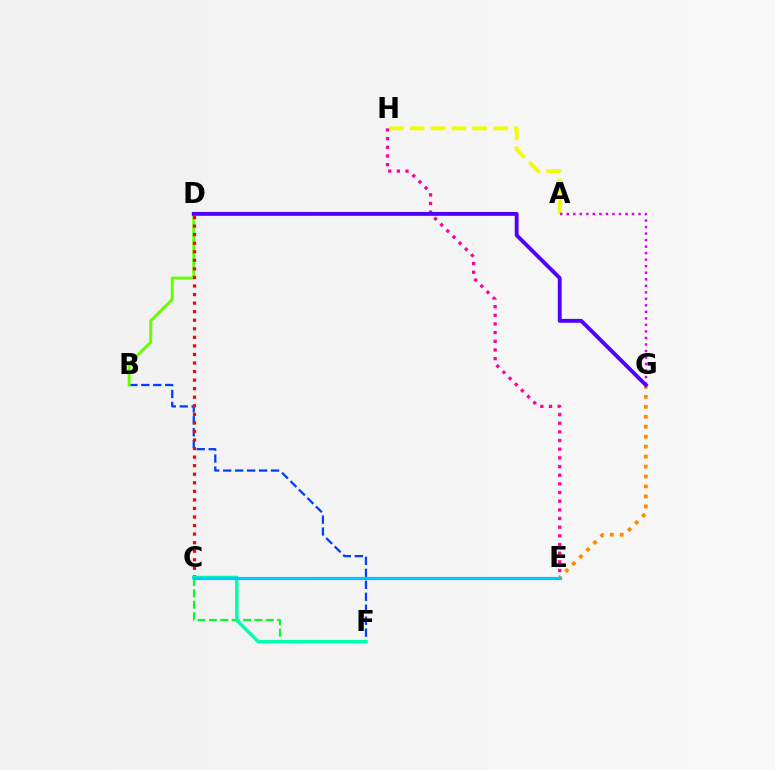{('B', 'F'): [{'color': '#003fff', 'line_style': 'dashed', 'thickness': 1.62}], ('A', 'H'): [{'color': '#eeff00', 'line_style': 'dashed', 'thickness': 2.83}], ('E', 'H'): [{'color': '#ff00a0', 'line_style': 'dotted', 'thickness': 2.35}], ('A', 'G'): [{'color': '#d600ff', 'line_style': 'dotted', 'thickness': 1.77}], ('B', 'D'): [{'color': '#66ff00', 'line_style': 'solid', 'thickness': 2.12}], ('E', 'G'): [{'color': '#ff8800', 'line_style': 'dotted', 'thickness': 2.71}], ('D', 'G'): [{'color': '#4f00ff', 'line_style': 'solid', 'thickness': 2.78}], ('C', 'D'): [{'color': '#ff0000', 'line_style': 'dotted', 'thickness': 2.32}], ('C', 'F'): [{'color': '#00ff27', 'line_style': 'dashed', 'thickness': 1.55}, {'color': '#00ffaf', 'line_style': 'solid', 'thickness': 2.53}], ('C', 'E'): [{'color': '#00c7ff', 'line_style': 'solid', 'thickness': 2.31}]}